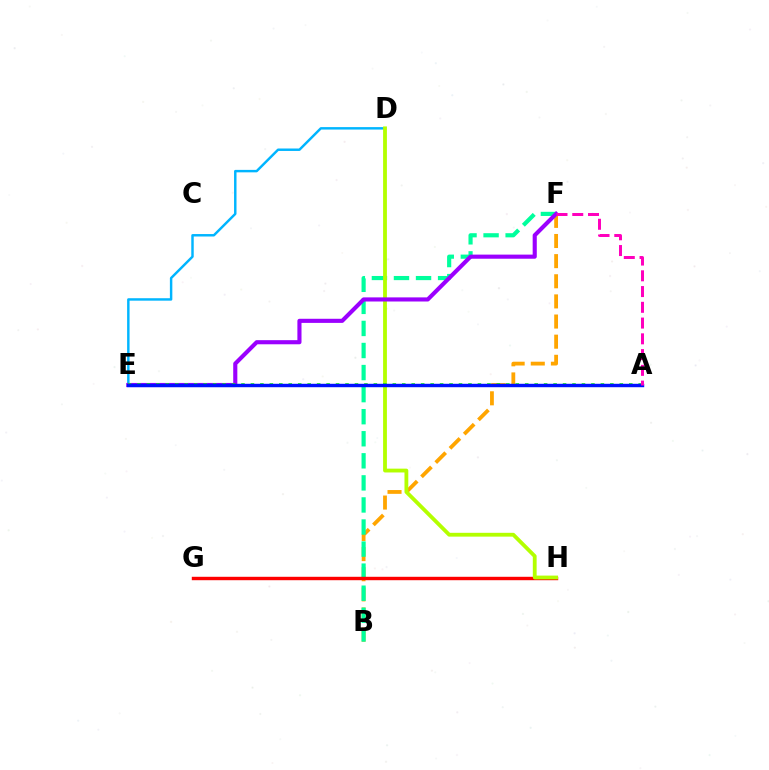{('B', 'F'): [{'color': '#ffa500', 'line_style': 'dashed', 'thickness': 2.74}, {'color': '#00ff9d', 'line_style': 'dashed', 'thickness': 3.0}], ('D', 'E'): [{'color': '#00b5ff', 'line_style': 'solid', 'thickness': 1.76}], ('G', 'H'): [{'color': '#ff0000', 'line_style': 'solid', 'thickness': 2.46}], ('D', 'H'): [{'color': '#b3ff00', 'line_style': 'solid', 'thickness': 2.75}], ('E', 'F'): [{'color': '#9b00ff', 'line_style': 'solid', 'thickness': 2.96}], ('A', 'E'): [{'color': '#08ff00', 'line_style': 'dotted', 'thickness': 2.57}, {'color': '#0010ff', 'line_style': 'solid', 'thickness': 2.47}], ('A', 'F'): [{'color': '#ff00bd', 'line_style': 'dashed', 'thickness': 2.14}]}